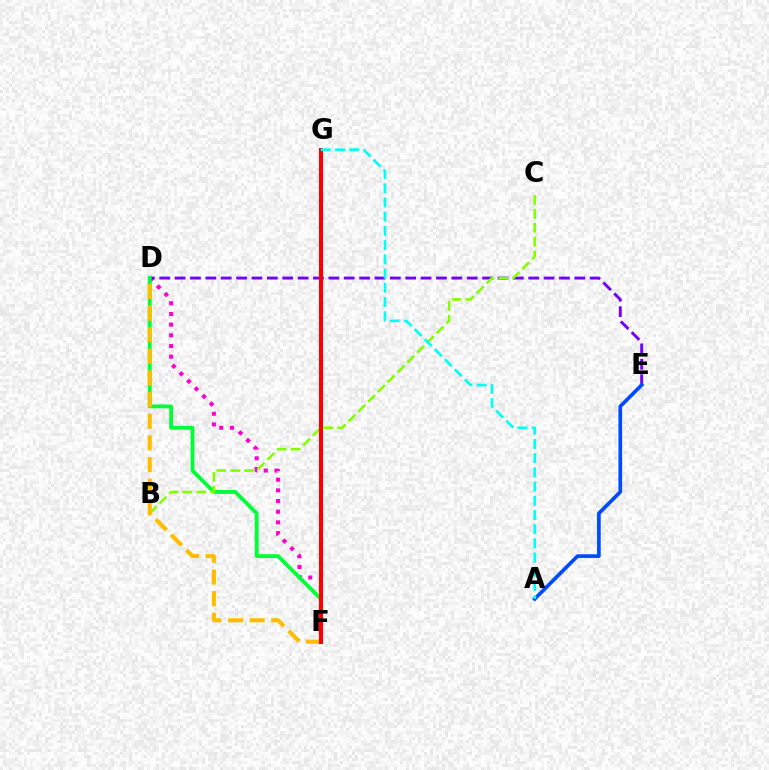{('D', 'F'): [{'color': '#ff00cf', 'line_style': 'dotted', 'thickness': 2.9}, {'color': '#00ff39', 'line_style': 'solid', 'thickness': 2.78}, {'color': '#ffbd00', 'line_style': 'dashed', 'thickness': 2.94}], ('D', 'E'): [{'color': '#7200ff', 'line_style': 'dashed', 'thickness': 2.09}], ('B', 'C'): [{'color': '#84ff00', 'line_style': 'dashed', 'thickness': 1.88}], ('A', 'E'): [{'color': '#004bff', 'line_style': 'solid', 'thickness': 2.66}], ('F', 'G'): [{'color': '#ff0000', 'line_style': 'solid', 'thickness': 2.95}], ('A', 'G'): [{'color': '#00fff6', 'line_style': 'dashed', 'thickness': 1.93}]}